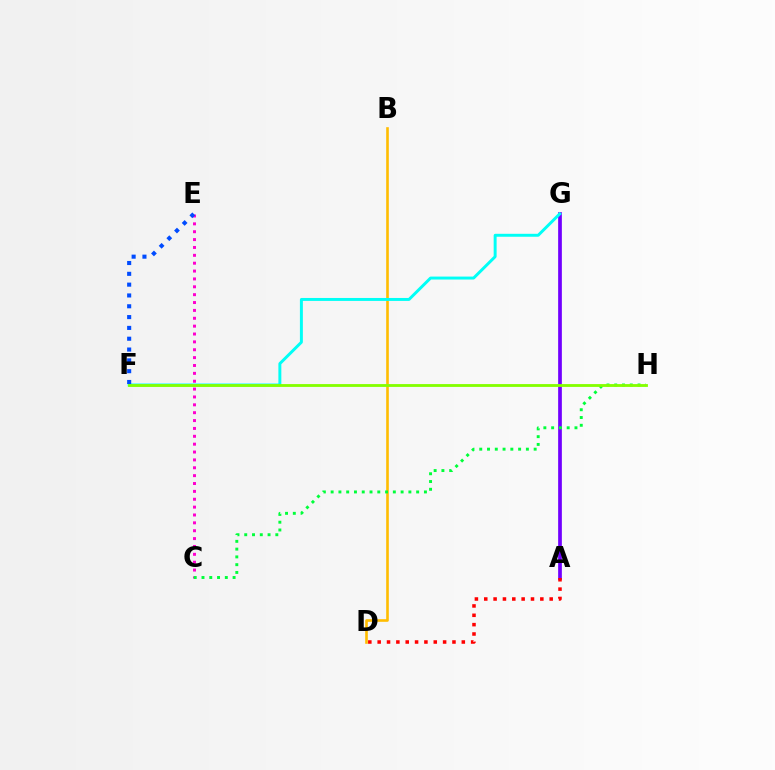{('B', 'D'): [{'color': '#ffbd00', 'line_style': 'solid', 'thickness': 1.89}], ('A', 'G'): [{'color': '#7200ff', 'line_style': 'solid', 'thickness': 2.66}], ('F', 'G'): [{'color': '#00fff6', 'line_style': 'solid', 'thickness': 2.12}], ('C', 'E'): [{'color': '#ff00cf', 'line_style': 'dotted', 'thickness': 2.14}], ('C', 'H'): [{'color': '#00ff39', 'line_style': 'dotted', 'thickness': 2.11}], ('A', 'D'): [{'color': '#ff0000', 'line_style': 'dotted', 'thickness': 2.54}], ('E', 'F'): [{'color': '#004bff', 'line_style': 'dotted', 'thickness': 2.94}], ('F', 'H'): [{'color': '#84ff00', 'line_style': 'solid', 'thickness': 2.04}]}